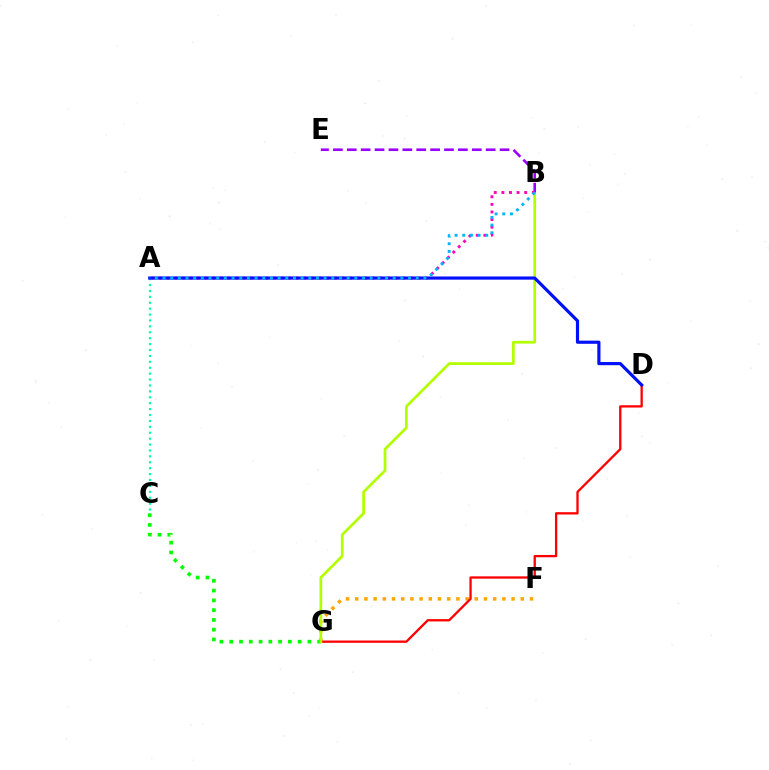{('C', 'G'): [{'color': '#08ff00', 'line_style': 'dotted', 'thickness': 2.66}], ('F', 'G'): [{'color': '#ffa500', 'line_style': 'dotted', 'thickness': 2.5}], ('A', 'B'): [{'color': '#ff00bd', 'line_style': 'dotted', 'thickness': 2.07}, {'color': '#00b5ff', 'line_style': 'dotted', 'thickness': 2.09}], ('A', 'C'): [{'color': '#00ff9d', 'line_style': 'dotted', 'thickness': 1.61}], ('D', 'G'): [{'color': '#ff0000', 'line_style': 'solid', 'thickness': 1.66}], ('B', 'G'): [{'color': '#b3ff00', 'line_style': 'solid', 'thickness': 1.97}], ('B', 'E'): [{'color': '#9b00ff', 'line_style': 'dashed', 'thickness': 1.89}], ('A', 'D'): [{'color': '#0010ff', 'line_style': 'solid', 'thickness': 2.28}]}